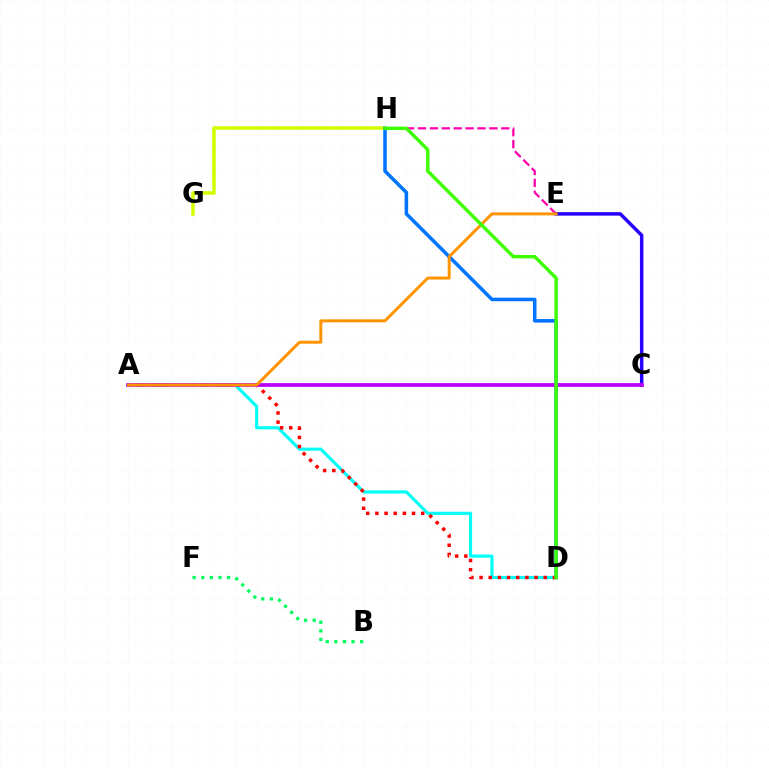{('G', 'H'): [{'color': '#d1ff00', 'line_style': 'solid', 'thickness': 2.54}], ('A', 'D'): [{'color': '#00fff6', 'line_style': 'solid', 'thickness': 2.26}, {'color': '#ff0000', 'line_style': 'dotted', 'thickness': 2.49}], ('D', 'H'): [{'color': '#0074ff', 'line_style': 'solid', 'thickness': 2.54}, {'color': '#3dff00', 'line_style': 'solid', 'thickness': 2.48}], ('B', 'F'): [{'color': '#00ff5c', 'line_style': 'dotted', 'thickness': 2.34}], ('E', 'H'): [{'color': '#ff00ac', 'line_style': 'dashed', 'thickness': 1.62}], ('C', 'E'): [{'color': '#2500ff', 'line_style': 'solid', 'thickness': 2.5}], ('A', 'C'): [{'color': '#b900ff', 'line_style': 'solid', 'thickness': 2.71}], ('A', 'E'): [{'color': '#ff9400', 'line_style': 'solid', 'thickness': 2.15}]}